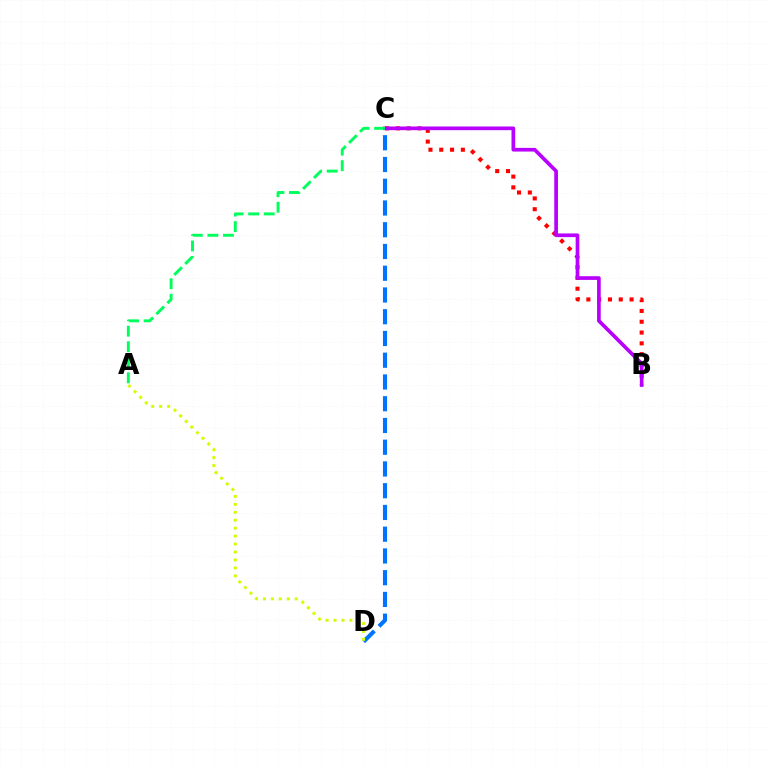{('B', 'C'): [{'color': '#ff0000', 'line_style': 'dotted', 'thickness': 2.93}, {'color': '#b900ff', 'line_style': 'solid', 'thickness': 2.65}], ('A', 'C'): [{'color': '#00ff5c', 'line_style': 'dashed', 'thickness': 2.11}], ('C', 'D'): [{'color': '#0074ff', 'line_style': 'dashed', 'thickness': 2.95}], ('A', 'D'): [{'color': '#d1ff00', 'line_style': 'dotted', 'thickness': 2.16}]}